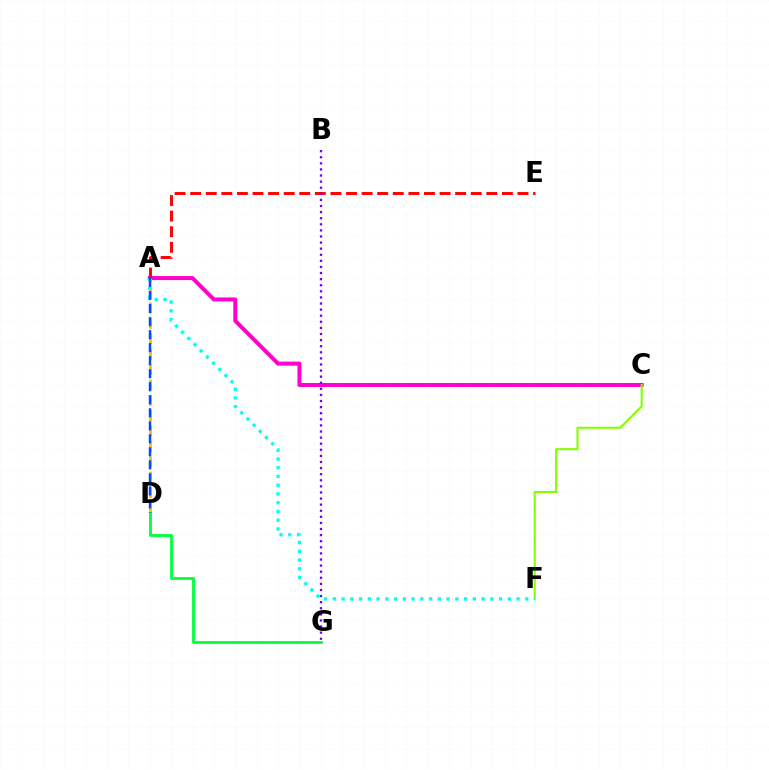{('A', 'C'): [{'color': '#ff00cf', 'line_style': 'solid', 'thickness': 2.86}], ('A', 'E'): [{'color': '#ff0000', 'line_style': 'dashed', 'thickness': 2.12}], ('C', 'F'): [{'color': '#84ff00', 'line_style': 'solid', 'thickness': 1.51}], ('A', 'D'): [{'color': '#ffbd00', 'line_style': 'dashed', 'thickness': 2.09}, {'color': '#004bff', 'line_style': 'dashed', 'thickness': 1.77}], ('B', 'G'): [{'color': '#7200ff', 'line_style': 'dotted', 'thickness': 1.66}], ('A', 'F'): [{'color': '#00fff6', 'line_style': 'dotted', 'thickness': 2.38}], ('D', 'G'): [{'color': '#00ff39', 'line_style': 'solid', 'thickness': 2.01}]}